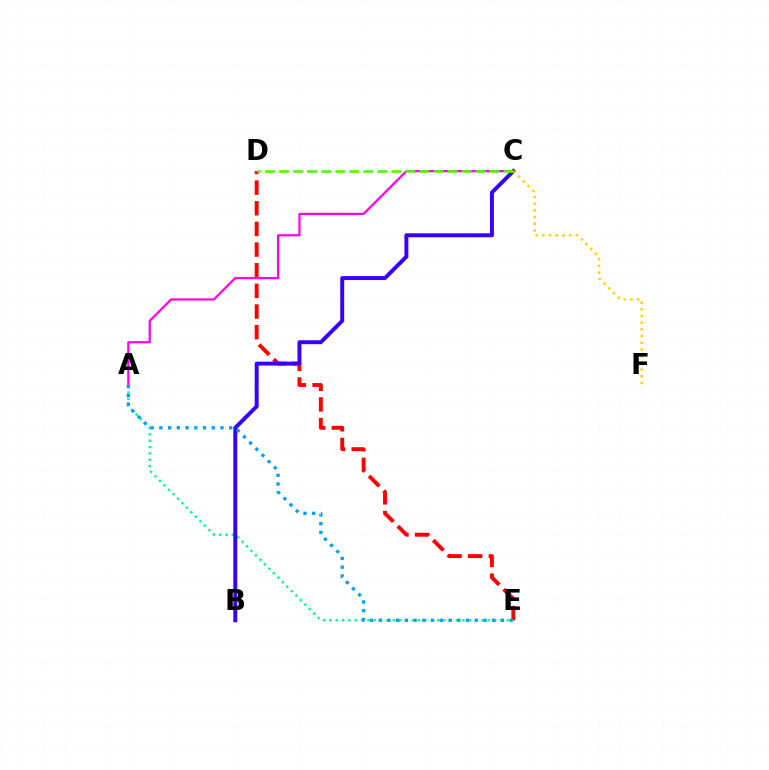{('A', 'E'): [{'color': '#00ff86', 'line_style': 'dotted', 'thickness': 1.72}, {'color': '#009eff', 'line_style': 'dotted', 'thickness': 2.37}], ('D', 'E'): [{'color': '#ff0000', 'line_style': 'dashed', 'thickness': 2.81}], ('B', 'C'): [{'color': '#3700ff', 'line_style': 'solid', 'thickness': 2.84}], ('C', 'F'): [{'color': '#ffd500', 'line_style': 'dotted', 'thickness': 1.82}], ('A', 'C'): [{'color': '#ff00ed', 'line_style': 'solid', 'thickness': 1.61}], ('C', 'D'): [{'color': '#4fff00', 'line_style': 'dashed', 'thickness': 1.91}]}